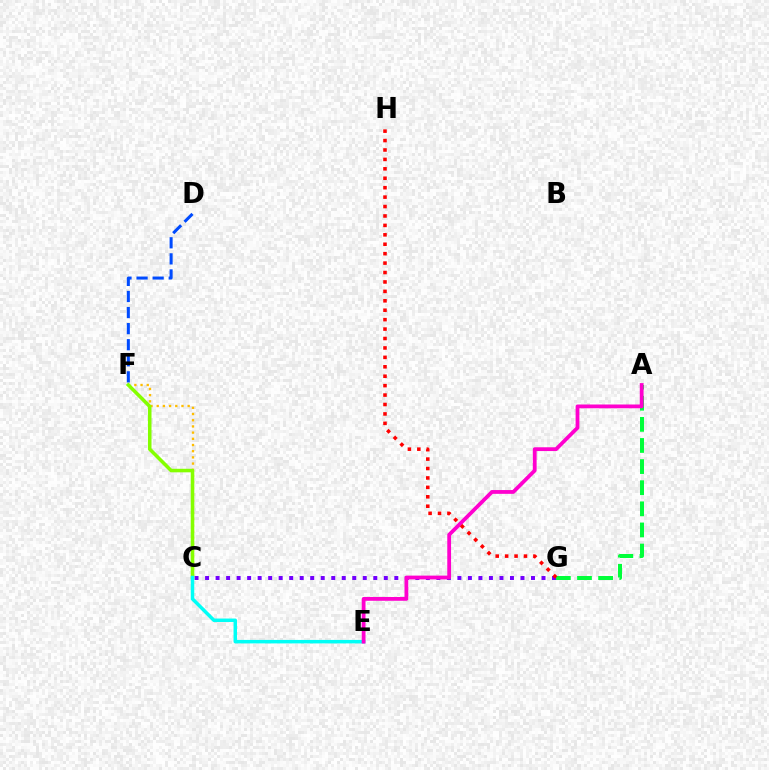{('C', 'F'): [{'color': '#ffbd00', 'line_style': 'dotted', 'thickness': 1.68}, {'color': '#84ff00', 'line_style': 'solid', 'thickness': 2.55}], ('D', 'F'): [{'color': '#004bff', 'line_style': 'dashed', 'thickness': 2.18}], ('C', 'G'): [{'color': '#7200ff', 'line_style': 'dotted', 'thickness': 2.86}], ('C', 'E'): [{'color': '#00fff6', 'line_style': 'solid', 'thickness': 2.51}], ('A', 'G'): [{'color': '#00ff39', 'line_style': 'dashed', 'thickness': 2.87}], ('A', 'E'): [{'color': '#ff00cf', 'line_style': 'solid', 'thickness': 2.72}], ('G', 'H'): [{'color': '#ff0000', 'line_style': 'dotted', 'thickness': 2.56}]}